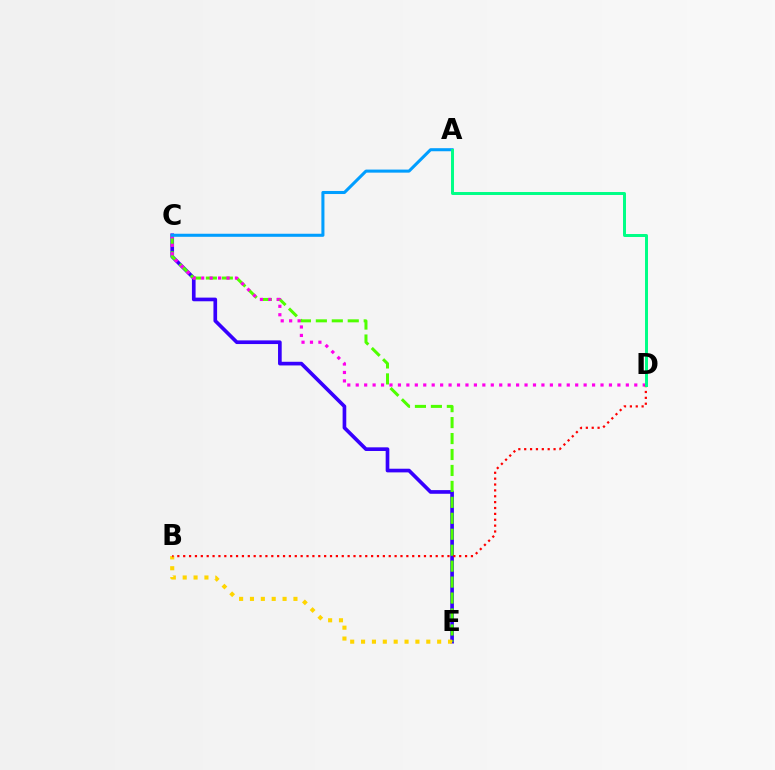{('C', 'E'): [{'color': '#3700ff', 'line_style': 'solid', 'thickness': 2.64}, {'color': '#4fff00', 'line_style': 'dashed', 'thickness': 2.17}], ('B', 'E'): [{'color': '#ffd500', 'line_style': 'dotted', 'thickness': 2.95}], ('C', 'D'): [{'color': '#ff00ed', 'line_style': 'dotted', 'thickness': 2.29}], ('B', 'D'): [{'color': '#ff0000', 'line_style': 'dotted', 'thickness': 1.6}], ('A', 'C'): [{'color': '#009eff', 'line_style': 'solid', 'thickness': 2.2}], ('A', 'D'): [{'color': '#00ff86', 'line_style': 'solid', 'thickness': 2.14}]}